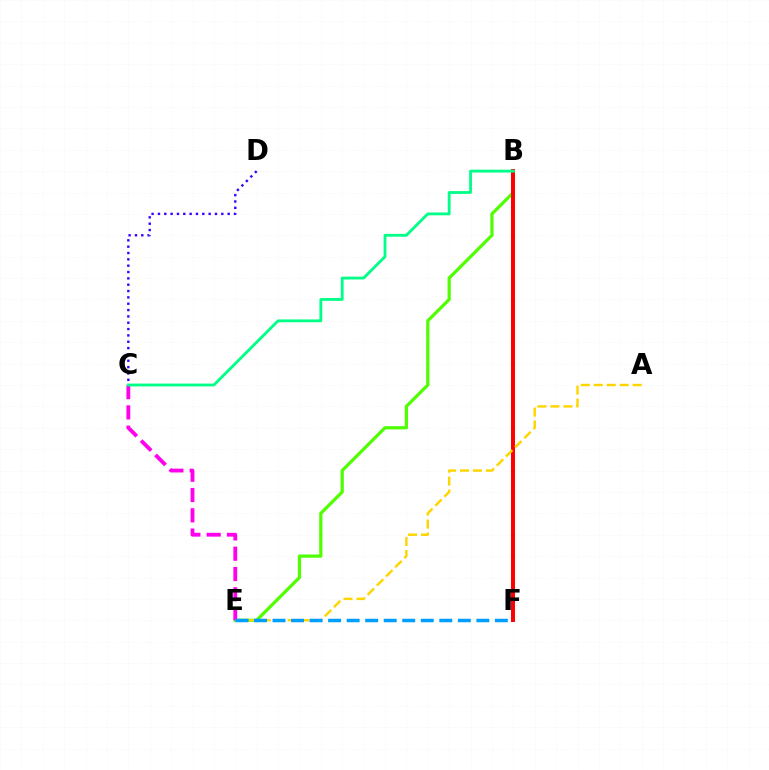{('B', 'E'): [{'color': '#4fff00', 'line_style': 'solid', 'thickness': 2.31}], ('B', 'F'): [{'color': '#ff0000', 'line_style': 'solid', 'thickness': 2.86}], ('C', 'D'): [{'color': '#3700ff', 'line_style': 'dotted', 'thickness': 1.72}], ('C', 'E'): [{'color': '#ff00ed', 'line_style': 'dashed', 'thickness': 2.76}], ('A', 'E'): [{'color': '#ffd500', 'line_style': 'dashed', 'thickness': 1.76}], ('B', 'C'): [{'color': '#00ff86', 'line_style': 'solid', 'thickness': 2.03}], ('E', 'F'): [{'color': '#009eff', 'line_style': 'dashed', 'thickness': 2.52}]}